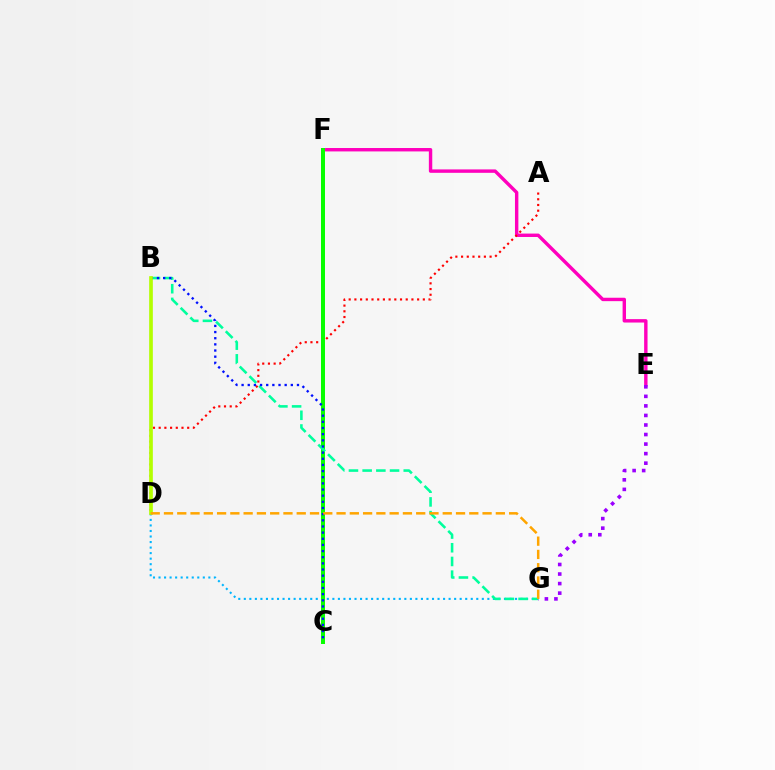{('D', 'G'): [{'color': '#00b5ff', 'line_style': 'dotted', 'thickness': 1.5}, {'color': '#ffa500', 'line_style': 'dashed', 'thickness': 1.8}], ('E', 'F'): [{'color': '#ff00bd', 'line_style': 'solid', 'thickness': 2.45}], ('A', 'D'): [{'color': '#ff0000', 'line_style': 'dotted', 'thickness': 1.55}], ('C', 'F'): [{'color': '#08ff00', 'line_style': 'solid', 'thickness': 2.87}], ('E', 'G'): [{'color': '#9b00ff', 'line_style': 'dotted', 'thickness': 2.59}], ('B', 'G'): [{'color': '#00ff9d', 'line_style': 'dashed', 'thickness': 1.86}], ('B', 'C'): [{'color': '#0010ff', 'line_style': 'dotted', 'thickness': 1.67}], ('B', 'D'): [{'color': '#b3ff00', 'line_style': 'solid', 'thickness': 2.64}]}